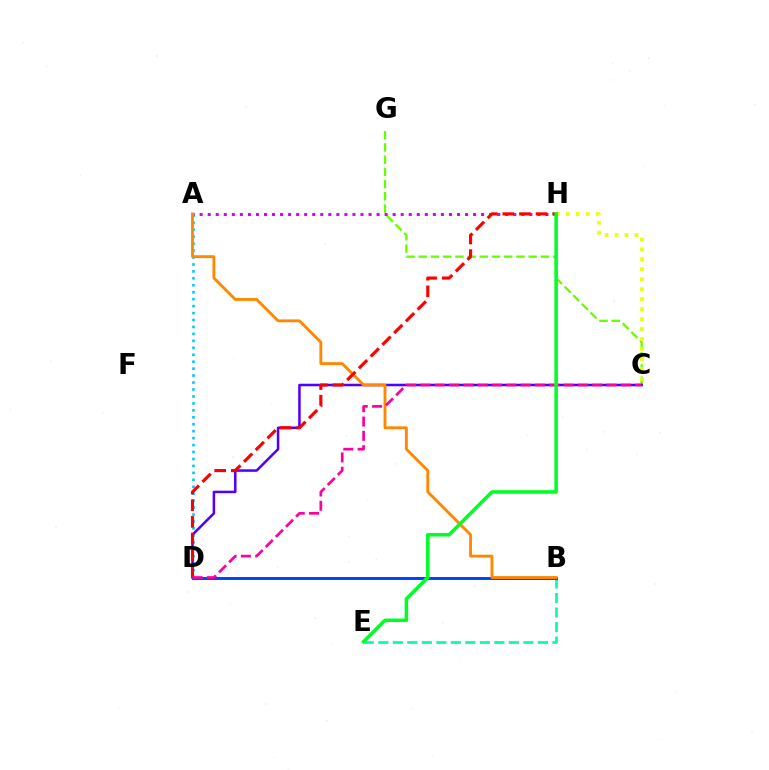{('C', 'G'): [{'color': '#66ff00', 'line_style': 'dashed', 'thickness': 1.66}], ('A', 'D'): [{'color': '#00c7ff', 'line_style': 'dotted', 'thickness': 1.89}], ('B', 'E'): [{'color': '#00ffaf', 'line_style': 'dashed', 'thickness': 1.97}], ('C', 'D'): [{'color': '#4f00ff', 'line_style': 'solid', 'thickness': 1.82}, {'color': '#ff00a0', 'line_style': 'dashed', 'thickness': 1.94}], ('B', 'D'): [{'color': '#003fff', 'line_style': 'solid', 'thickness': 2.09}], ('C', 'H'): [{'color': '#eeff00', 'line_style': 'dotted', 'thickness': 2.71}], ('A', 'H'): [{'color': '#d600ff', 'line_style': 'dotted', 'thickness': 2.18}], ('A', 'B'): [{'color': '#ff8800', 'line_style': 'solid', 'thickness': 2.07}], ('D', 'H'): [{'color': '#ff0000', 'line_style': 'dashed', 'thickness': 2.26}], ('E', 'H'): [{'color': '#00ff27', 'line_style': 'solid', 'thickness': 2.54}]}